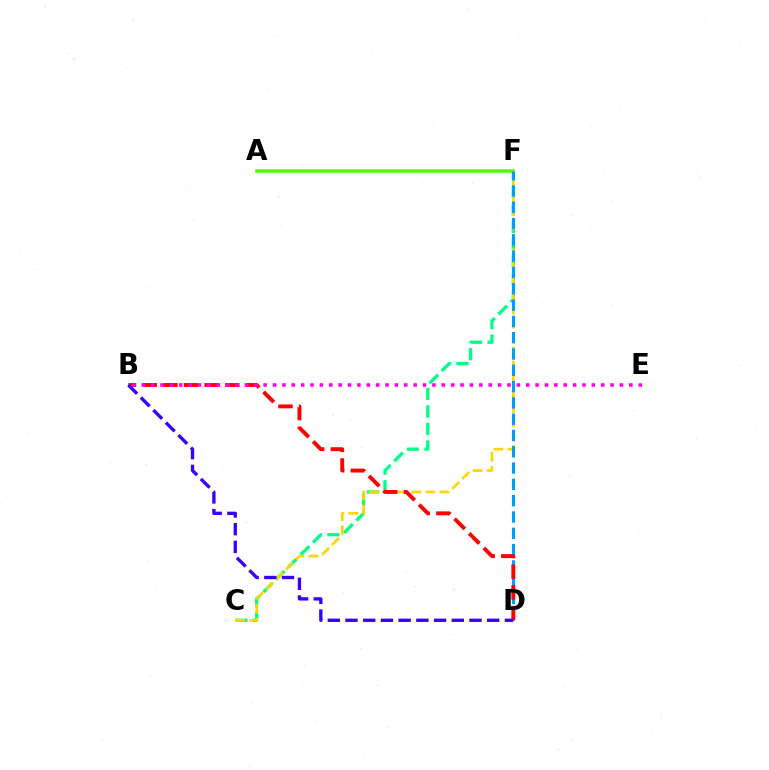{('A', 'F'): [{'color': '#4fff00', 'line_style': 'solid', 'thickness': 2.55}], ('C', 'F'): [{'color': '#00ff86', 'line_style': 'dashed', 'thickness': 2.38}, {'color': '#ffd500', 'line_style': 'dashed', 'thickness': 1.91}], ('D', 'F'): [{'color': '#009eff', 'line_style': 'dashed', 'thickness': 2.21}], ('B', 'D'): [{'color': '#ff0000', 'line_style': 'dashed', 'thickness': 2.81}, {'color': '#3700ff', 'line_style': 'dashed', 'thickness': 2.41}], ('B', 'E'): [{'color': '#ff00ed', 'line_style': 'dotted', 'thickness': 2.55}]}